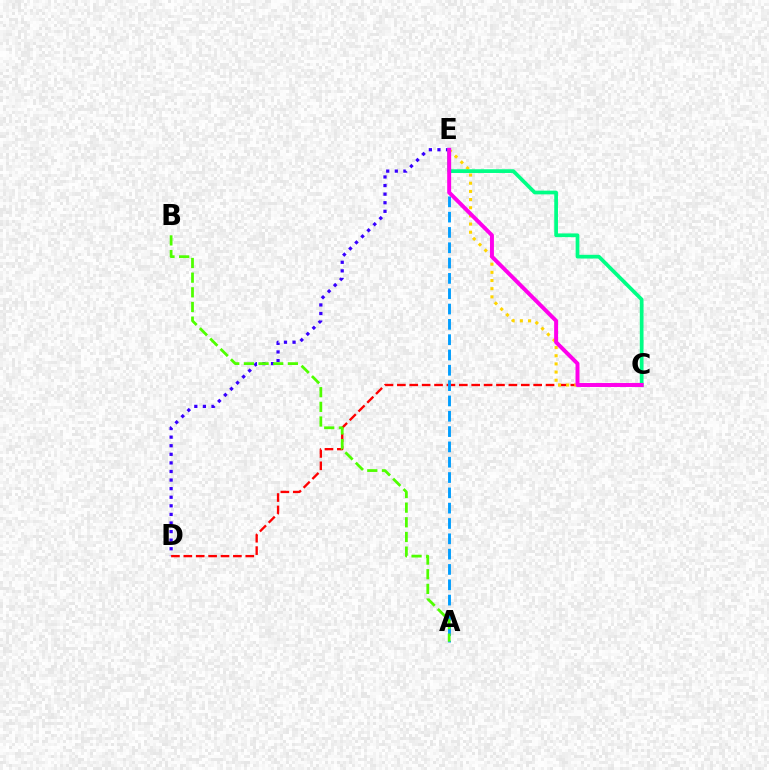{('D', 'E'): [{'color': '#3700ff', 'line_style': 'dotted', 'thickness': 2.33}], ('C', 'D'): [{'color': '#ff0000', 'line_style': 'dashed', 'thickness': 1.68}], ('A', 'E'): [{'color': '#009eff', 'line_style': 'dashed', 'thickness': 2.08}], ('C', 'E'): [{'color': '#ffd500', 'line_style': 'dotted', 'thickness': 2.22}, {'color': '#00ff86', 'line_style': 'solid', 'thickness': 2.68}, {'color': '#ff00ed', 'line_style': 'solid', 'thickness': 2.85}], ('A', 'B'): [{'color': '#4fff00', 'line_style': 'dashed', 'thickness': 1.99}]}